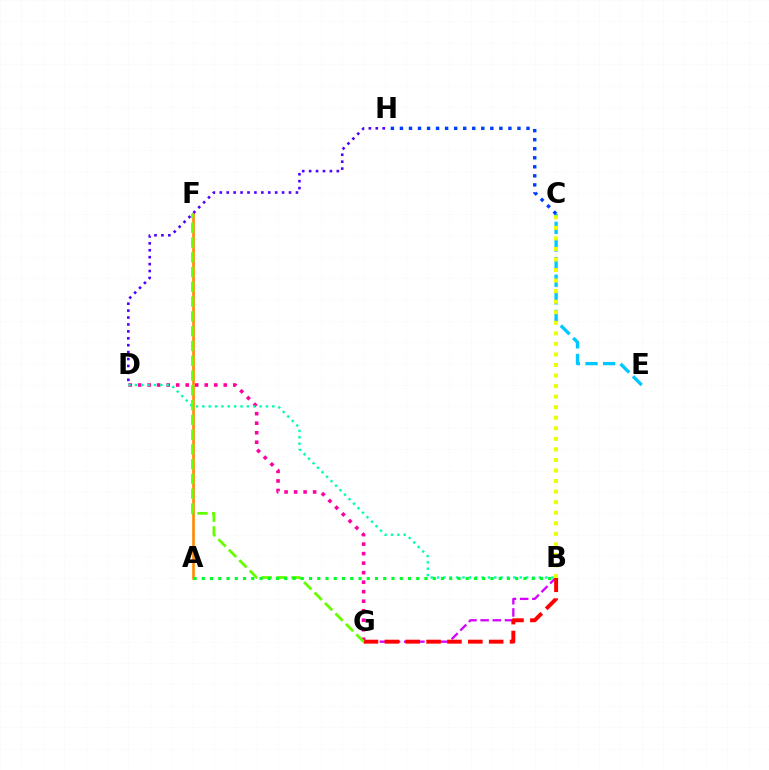{('C', 'E'): [{'color': '#00c7ff', 'line_style': 'dashed', 'thickness': 2.39}], ('B', 'G'): [{'color': '#d600ff', 'line_style': 'dashed', 'thickness': 1.66}, {'color': '#ff0000', 'line_style': 'dashed', 'thickness': 2.83}], ('D', 'G'): [{'color': '#ff00a0', 'line_style': 'dotted', 'thickness': 2.58}], ('B', 'D'): [{'color': '#00ffaf', 'line_style': 'dotted', 'thickness': 1.73}], ('A', 'F'): [{'color': '#ff8800', 'line_style': 'solid', 'thickness': 1.87}], ('C', 'H'): [{'color': '#003fff', 'line_style': 'dotted', 'thickness': 2.46}], ('F', 'G'): [{'color': '#66ff00', 'line_style': 'dashed', 'thickness': 2.01}], ('A', 'B'): [{'color': '#00ff27', 'line_style': 'dotted', 'thickness': 2.24}], ('D', 'H'): [{'color': '#4f00ff', 'line_style': 'dotted', 'thickness': 1.88}], ('B', 'C'): [{'color': '#eeff00', 'line_style': 'dotted', 'thickness': 2.87}]}